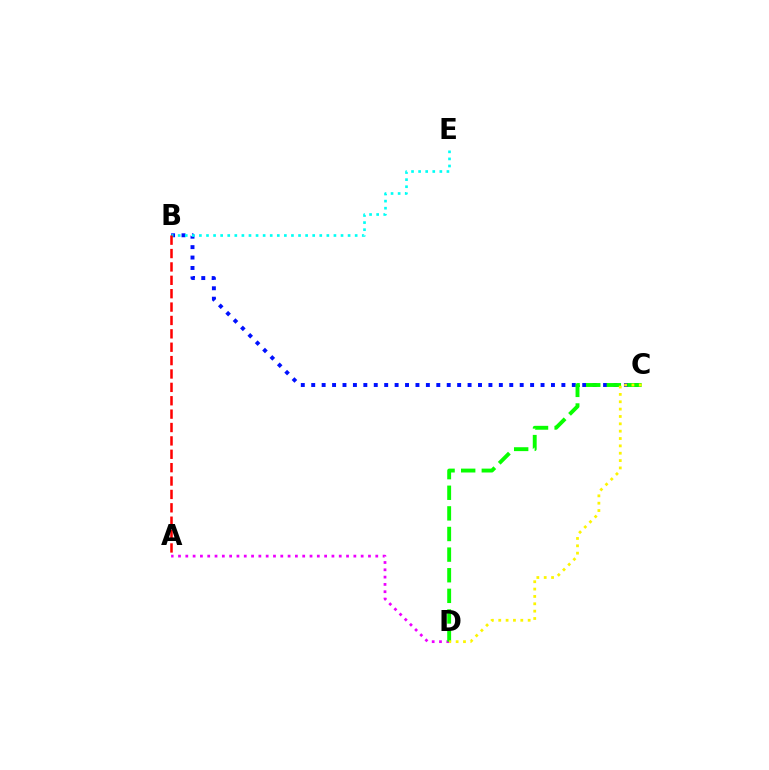{('A', 'D'): [{'color': '#ee00ff', 'line_style': 'dotted', 'thickness': 1.99}], ('B', 'C'): [{'color': '#0010ff', 'line_style': 'dotted', 'thickness': 2.83}], ('C', 'D'): [{'color': '#08ff00', 'line_style': 'dashed', 'thickness': 2.8}, {'color': '#fcf500', 'line_style': 'dotted', 'thickness': 2.0}], ('B', 'E'): [{'color': '#00fff6', 'line_style': 'dotted', 'thickness': 1.92}], ('A', 'B'): [{'color': '#ff0000', 'line_style': 'dashed', 'thickness': 1.82}]}